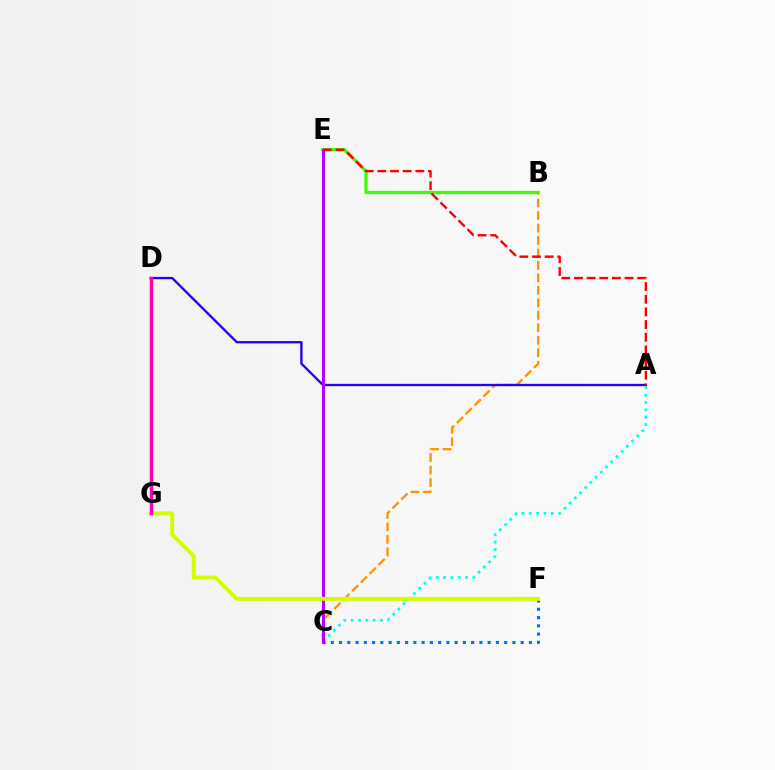{('C', 'E'): [{'color': '#00ff5c', 'line_style': 'solid', 'thickness': 2.14}, {'color': '#b900ff', 'line_style': 'solid', 'thickness': 2.18}], ('B', 'C'): [{'color': '#ff9400', 'line_style': 'dashed', 'thickness': 1.7}], ('B', 'E'): [{'color': '#3dff00', 'line_style': 'solid', 'thickness': 2.35}], ('C', 'F'): [{'color': '#0074ff', 'line_style': 'dotted', 'thickness': 2.24}], ('A', 'C'): [{'color': '#00fff6', 'line_style': 'dotted', 'thickness': 1.99}], ('A', 'D'): [{'color': '#2500ff', 'line_style': 'solid', 'thickness': 1.68}], ('F', 'G'): [{'color': '#d1ff00', 'line_style': 'solid', 'thickness': 2.84}], ('D', 'G'): [{'color': '#ff00ac', 'line_style': 'solid', 'thickness': 2.49}], ('A', 'E'): [{'color': '#ff0000', 'line_style': 'dashed', 'thickness': 1.72}]}